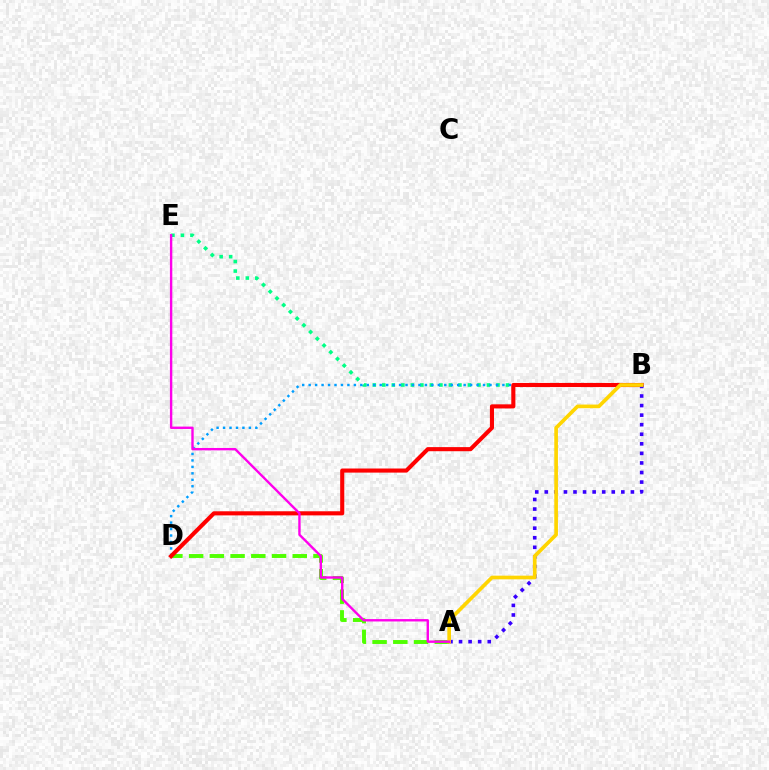{('B', 'E'): [{'color': '#00ff86', 'line_style': 'dotted', 'thickness': 2.59}], ('B', 'D'): [{'color': '#009eff', 'line_style': 'dotted', 'thickness': 1.75}, {'color': '#ff0000', 'line_style': 'solid', 'thickness': 2.95}], ('A', 'D'): [{'color': '#4fff00', 'line_style': 'dashed', 'thickness': 2.82}], ('A', 'B'): [{'color': '#3700ff', 'line_style': 'dotted', 'thickness': 2.6}, {'color': '#ffd500', 'line_style': 'solid', 'thickness': 2.64}], ('A', 'E'): [{'color': '#ff00ed', 'line_style': 'solid', 'thickness': 1.72}]}